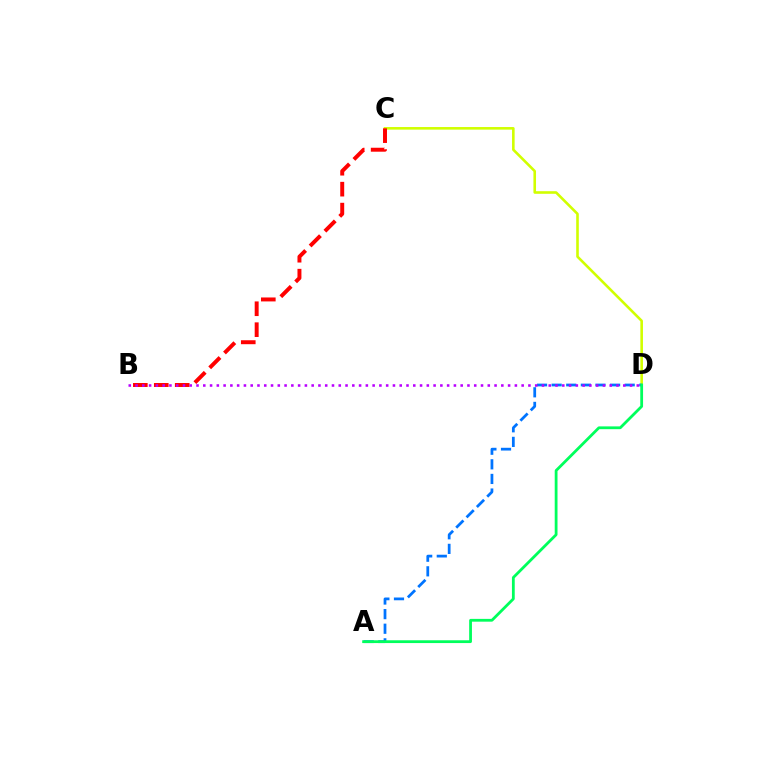{('C', 'D'): [{'color': '#d1ff00', 'line_style': 'solid', 'thickness': 1.87}], ('B', 'C'): [{'color': '#ff0000', 'line_style': 'dashed', 'thickness': 2.85}], ('A', 'D'): [{'color': '#0074ff', 'line_style': 'dashed', 'thickness': 1.98}, {'color': '#00ff5c', 'line_style': 'solid', 'thickness': 2.01}], ('B', 'D'): [{'color': '#b900ff', 'line_style': 'dotted', 'thickness': 1.84}]}